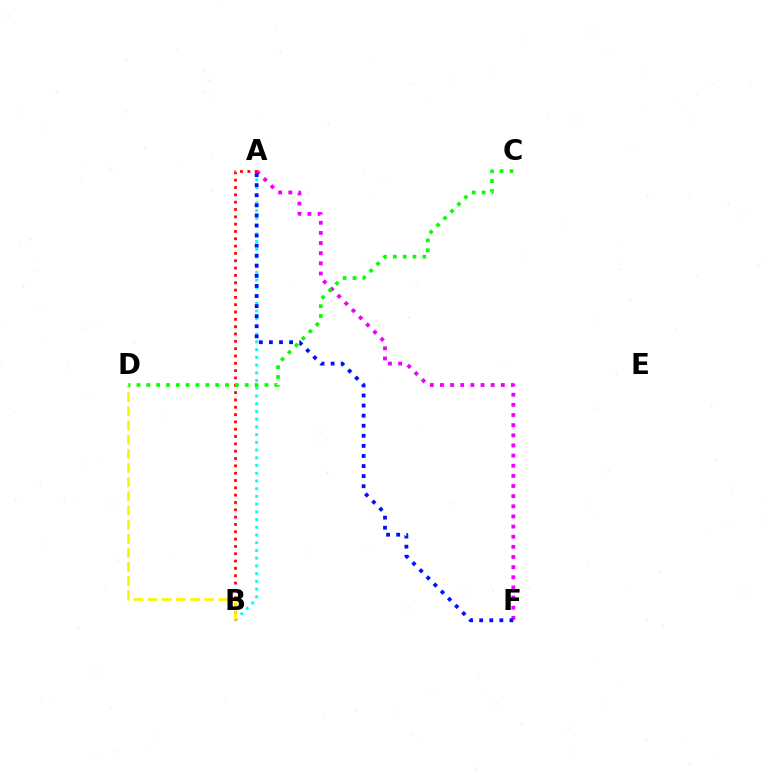{('A', 'B'): [{'color': '#00fff6', 'line_style': 'dotted', 'thickness': 2.1}, {'color': '#ff0000', 'line_style': 'dotted', 'thickness': 1.99}], ('A', 'F'): [{'color': '#ee00ff', 'line_style': 'dotted', 'thickness': 2.76}, {'color': '#0010ff', 'line_style': 'dotted', 'thickness': 2.74}], ('B', 'D'): [{'color': '#fcf500', 'line_style': 'dashed', 'thickness': 1.92}], ('C', 'D'): [{'color': '#08ff00', 'line_style': 'dotted', 'thickness': 2.67}]}